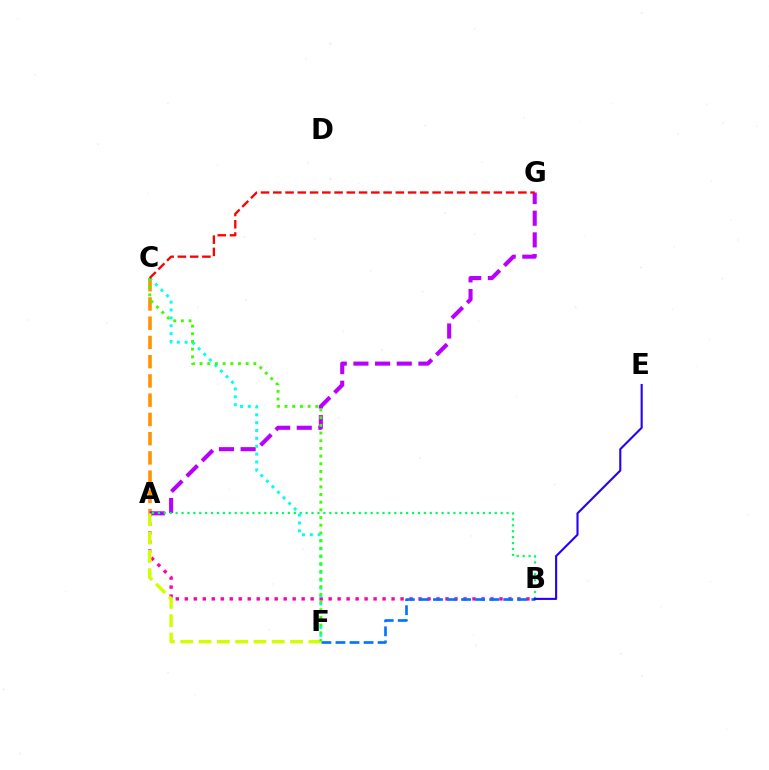{('A', 'C'): [{'color': '#ff9400', 'line_style': 'dashed', 'thickness': 2.61}], ('A', 'G'): [{'color': '#b900ff', 'line_style': 'dashed', 'thickness': 2.94}], ('A', 'B'): [{'color': '#ff00ac', 'line_style': 'dotted', 'thickness': 2.44}, {'color': '#00ff5c', 'line_style': 'dotted', 'thickness': 1.61}], ('C', 'F'): [{'color': '#00fff6', 'line_style': 'dotted', 'thickness': 2.14}, {'color': '#3dff00', 'line_style': 'dotted', 'thickness': 2.09}], ('A', 'F'): [{'color': '#d1ff00', 'line_style': 'dashed', 'thickness': 2.49}], ('B', 'F'): [{'color': '#0074ff', 'line_style': 'dashed', 'thickness': 1.91}], ('B', 'E'): [{'color': '#2500ff', 'line_style': 'solid', 'thickness': 1.51}], ('C', 'G'): [{'color': '#ff0000', 'line_style': 'dashed', 'thickness': 1.66}]}